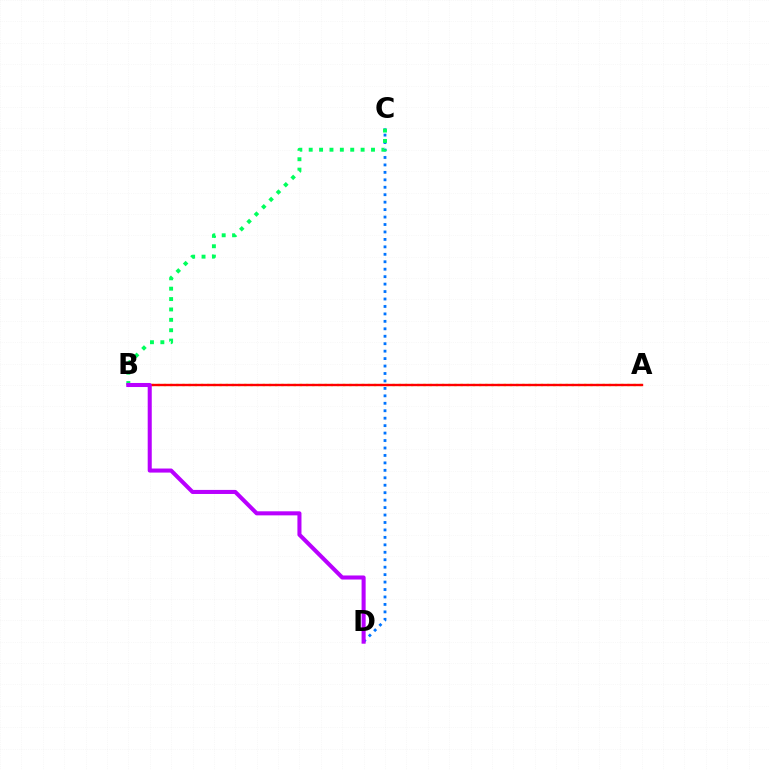{('A', 'B'): [{'color': '#d1ff00', 'line_style': 'dotted', 'thickness': 1.68}, {'color': '#ff0000', 'line_style': 'solid', 'thickness': 1.71}], ('C', 'D'): [{'color': '#0074ff', 'line_style': 'dotted', 'thickness': 2.02}], ('B', 'C'): [{'color': '#00ff5c', 'line_style': 'dotted', 'thickness': 2.82}], ('B', 'D'): [{'color': '#b900ff', 'line_style': 'solid', 'thickness': 2.92}]}